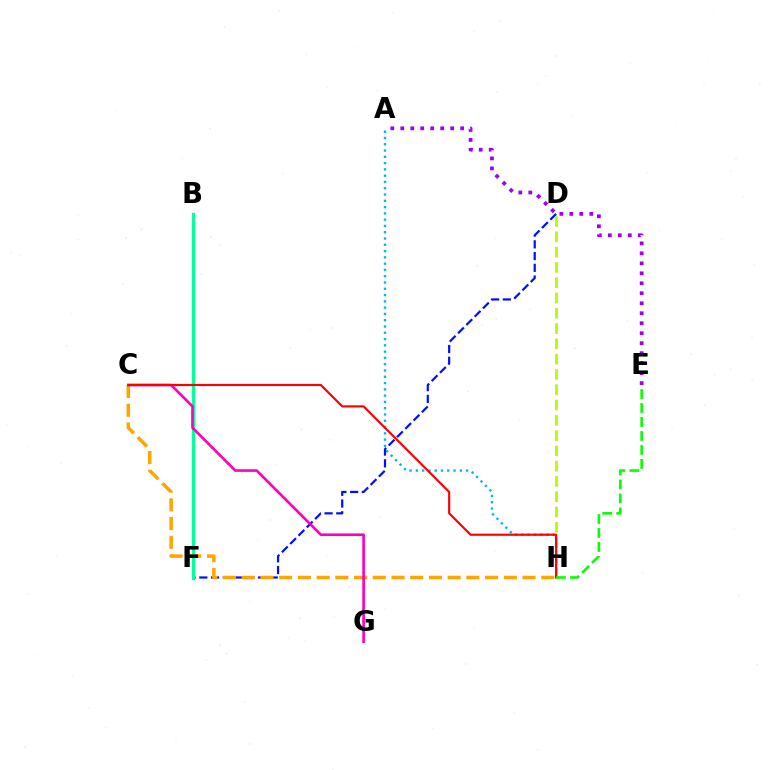{('A', 'H'): [{'color': '#00b5ff', 'line_style': 'dotted', 'thickness': 1.71}], ('D', 'F'): [{'color': '#0010ff', 'line_style': 'dashed', 'thickness': 1.59}], ('A', 'E'): [{'color': '#9b00ff', 'line_style': 'dotted', 'thickness': 2.71}], ('B', 'F'): [{'color': '#00ff9d', 'line_style': 'solid', 'thickness': 2.37}], ('D', 'H'): [{'color': '#b3ff00', 'line_style': 'dashed', 'thickness': 2.08}], ('C', 'H'): [{'color': '#ffa500', 'line_style': 'dashed', 'thickness': 2.54}, {'color': '#ff0000', 'line_style': 'solid', 'thickness': 1.56}], ('C', 'G'): [{'color': '#ff00bd', 'line_style': 'solid', 'thickness': 1.91}], ('E', 'H'): [{'color': '#08ff00', 'line_style': 'dashed', 'thickness': 1.9}]}